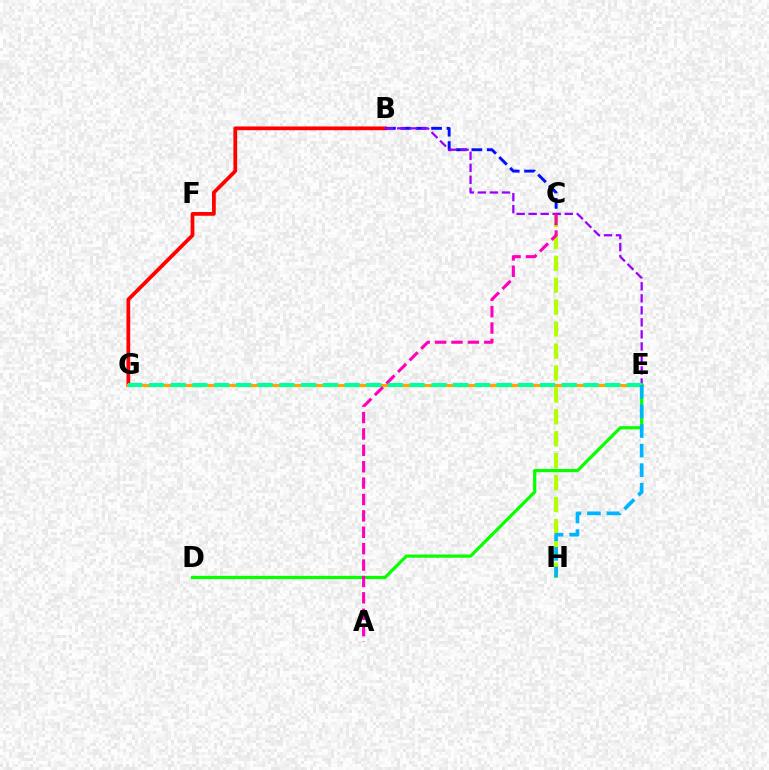{('B', 'G'): [{'color': '#ff0000', 'line_style': 'solid', 'thickness': 2.69}], ('B', 'C'): [{'color': '#0010ff', 'line_style': 'dashed', 'thickness': 2.09}], ('C', 'H'): [{'color': '#b3ff00', 'line_style': 'dashed', 'thickness': 2.98}], ('B', 'E'): [{'color': '#9b00ff', 'line_style': 'dashed', 'thickness': 1.63}], ('E', 'G'): [{'color': '#ffa500', 'line_style': 'solid', 'thickness': 2.28}, {'color': '#00ff9d', 'line_style': 'dashed', 'thickness': 2.95}], ('D', 'E'): [{'color': '#08ff00', 'line_style': 'solid', 'thickness': 2.32}], ('A', 'C'): [{'color': '#ff00bd', 'line_style': 'dashed', 'thickness': 2.23}], ('E', 'H'): [{'color': '#00b5ff', 'line_style': 'dashed', 'thickness': 2.66}]}